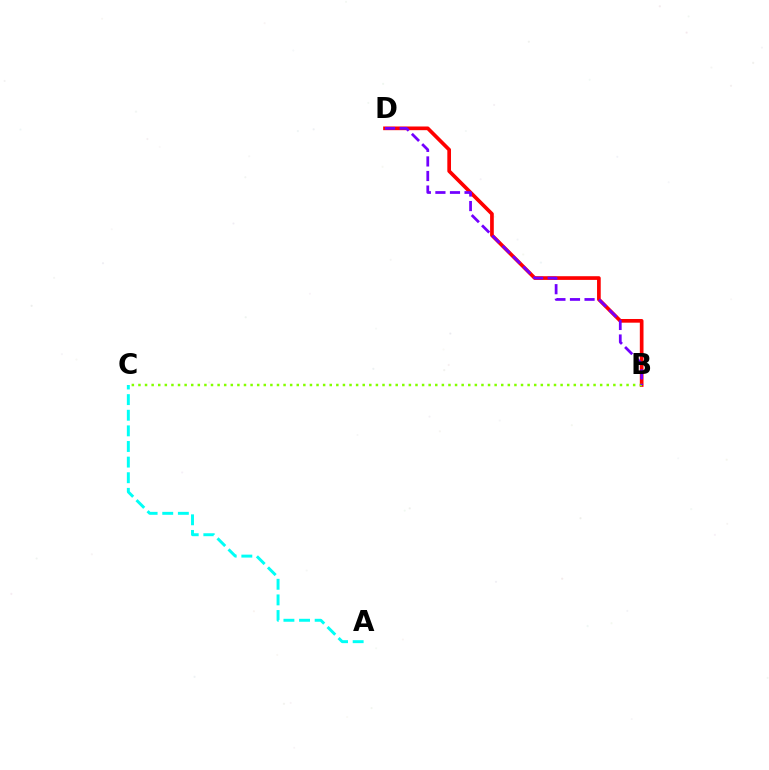{('B', 'D'): [{'color': '#ff0000', 'line_style': 'solid', 'thickness': 2.65}, {'color': '#7200ff', 'line_style': 'dashed', 'thickness': 1.98}], ('B', 'C'): [{'color': '#84ff00', 'line_style': 'dotted', 'thickness': 1.79}], ('A', 'C'): [{'color': '#00fff6', 'line_style': 'dashed', 'thickness': 2.12}]}